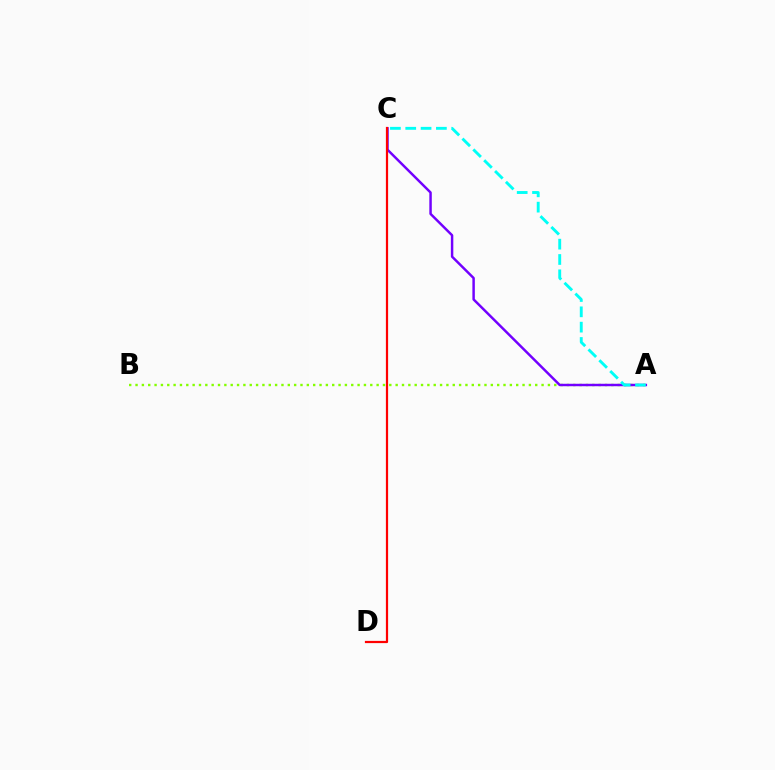{('A', 'B'): [{'color': '#84ff00', 'line_style': 'dotted', 'thickness': 1.72}], ('A', 'C'): [{'color': '#7200ff', 'line_style': 'solid', 'thickness': 1.77}, {'color': '#00fff6', 'line_style': 'dashed', 'thickness': 2.08}], ('C', 'D'): [{'color': '#ff0000', 'line_style': 'solid', 'thickness': 1.6}]}